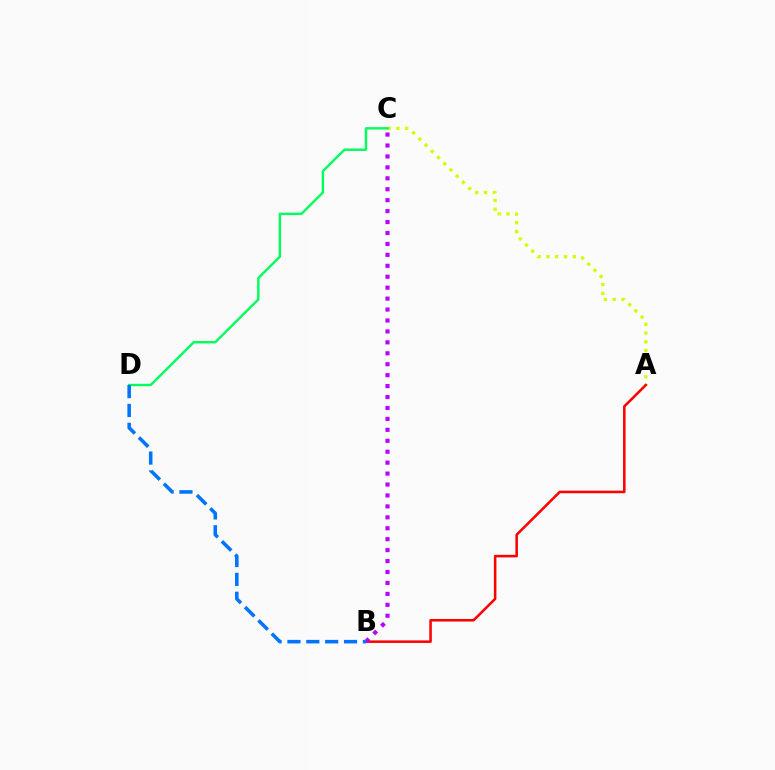{('A', 'C'): [{'color': '#d1ff00', 'line_style': 'dotted', 'thickness': 2.38}], ('C', 'D'): [{'color': '#00ff5c', 'line_style': 'solid', 'thickness': 1.74}], ('A', 'B'): [{'color': '#ff0000', 'line_style': 'solid', 'thickness': 1.83}], ('B', 'C'): [{'color': '#b900ff', 'line_style': 'dotted', 'thickness': 2.97}], ('B', 'D'): [{'color': '#0074ff', 'line_style': 'dashed', 'thickness': 2.56}]}